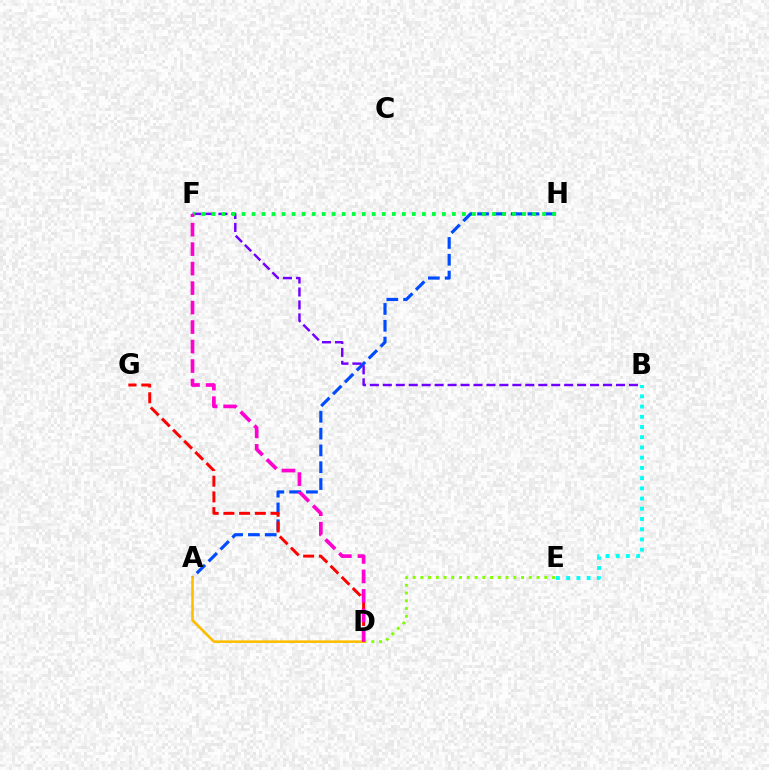{('D', 'E'): [{'color': '#84ff00', 'line_style': 'dotted', 'thickness': 2.1}], ('A', 'H'): [{'color': '#004bff', 'line_style': 'dashed', 'thickness': 2.28}], ('A', 'D'): [{'color': '#ffbd00', 'line_style': 'solid', 'thickness': 1.87}], ('D', 'G'): [{'color': '#ff0000', 'line_style': 'dashed', 'thickness': 2.13}], ('B', 'F'): [{'color': '#7200ff', 'line_style': 'dashed', 'thickness': 1.76}], ('F', 'H'): [{'color': '#00ff39', 'line_style': 'dotted', 'thickness': 2.72}], ('B', 'E'): [{'color': '#00fff6', 'line_style': 'dotted', 'thickness': 2.78}], ('D', 'F'): [{'color': '#ff00cf', 'line_style': 'dashed', 'thickness': 2.65}]}